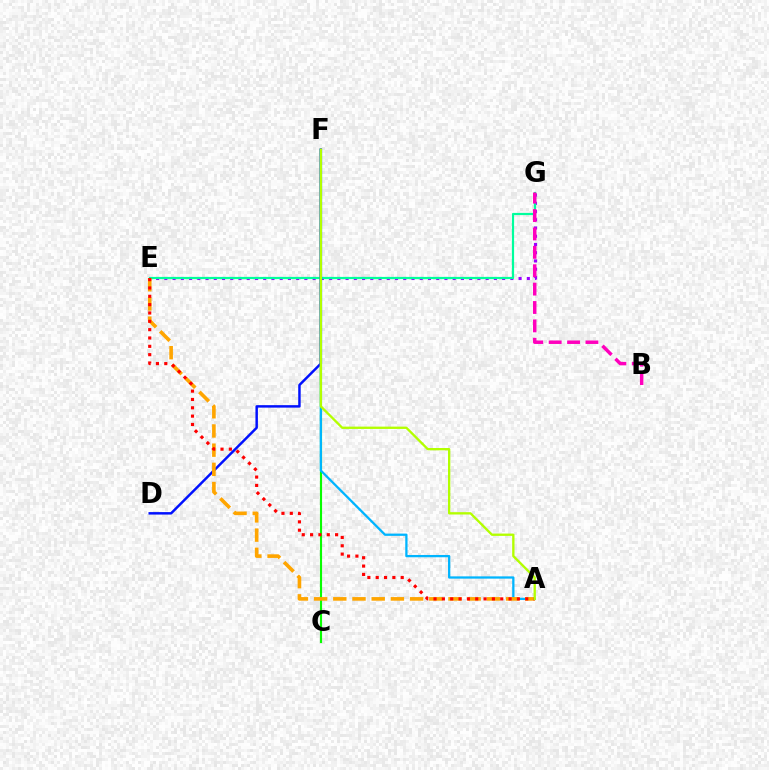{('C', 'F'): [{'color': '#08ff00', 'line_style': 'solid', 'thickness': 1.54}], ('E', 'G'): [{'color': '#9b00ff', 'line_style': 'dotted', 'thickness': 2.24}, {'color': '#00ff9d', 'line_style': 'solid', 'thickness': 1.58}], ('B', 'G'): [{'color': '#ff00bd', 'line_style': 'dashed', 'thickness': 2.5}], ('A', 'F'): [{'color': '#00b5ff', 'line_style': 'solid', 'thickness': 1.64}, {'color': '#b3ff00', 'line_style': 'solid', 'thickness': 1.68}], ('D', 'F'): [{'color': '#0010ff', 'line_style': 'solid', 'thickness': 1.77}], ('A', 'E'): [{'color': '#ffa500', 'line_style': 'dashed', 'thickness': 2.61}, {'color': '#ff0000', 'line_style': 'dotted', 'thickness': 2.27}]}